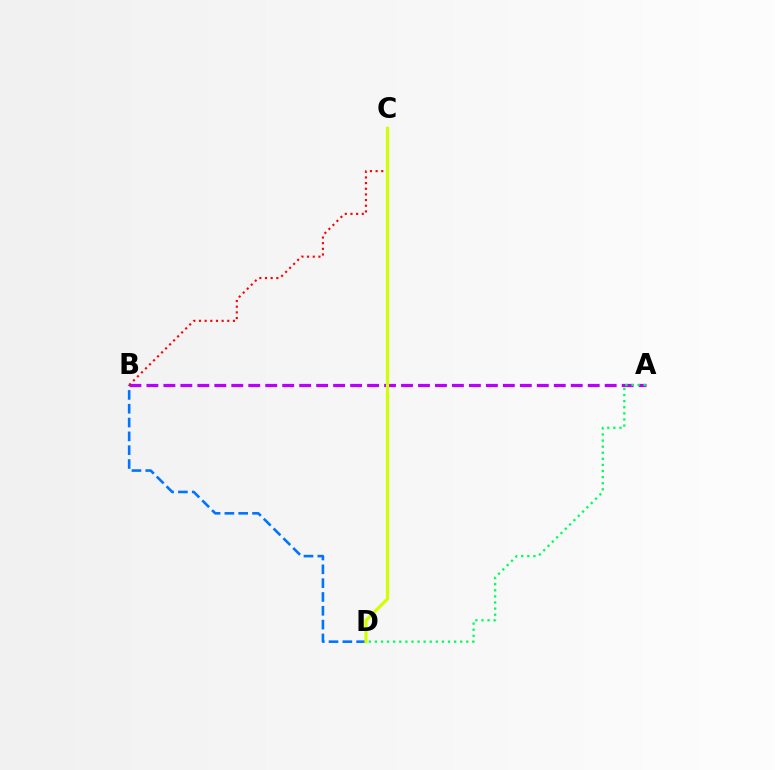{('B', 'D'): [{'color': '#0074ff', 'line_style': 'dashed', 'thickness': 1.88}], ('A', 'B'): [{'color': '#b900ff', 'line_style': 'dashed', 'thickness': 2.31}], ('B', 'C'): [{'color': '#ff0000', 'line_style': 'dotted', 'thickness': 1.54}], ('A', 'D'): [{'color': '#00ff5c', 'line_style': 'dotted', 'thickness': 1.66}], ('C', 'D'): [{'color': '#d1ff00', 'line_style': 'solid', 'thickness': 2.29}]}